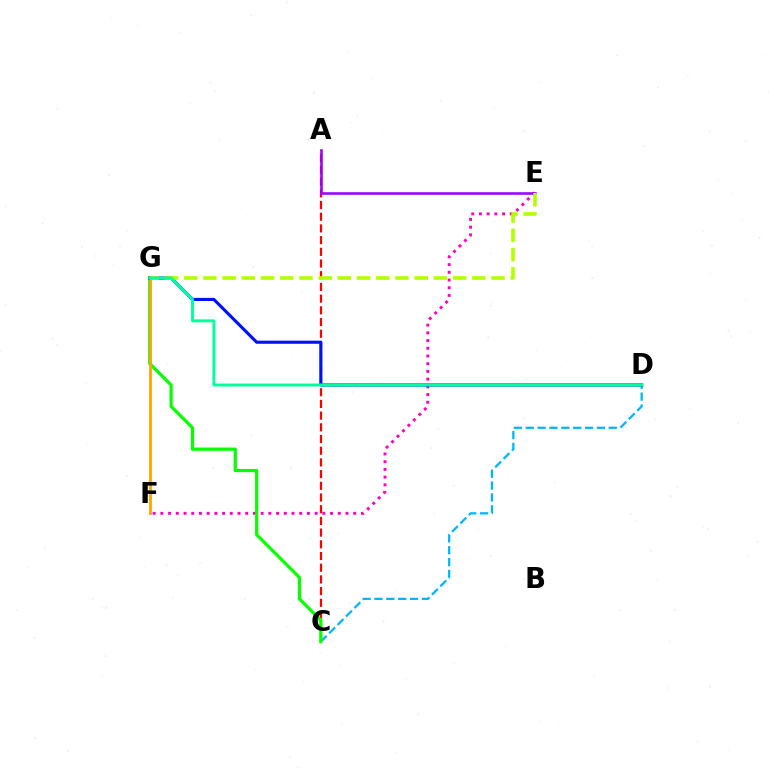{('C', 'D'): [{'color': '#00b5ff', 'line_style': 'dashed', 'thickness': 1.61}], ('A', 'C'): [{'color': '#ff0000', 'line_style': 'dashed', 'thickness': 1.59}], ('E', 'F'): [{'color': '#ff00bd', 'line_style': 'dotted', 'thickness': 2.1}], ('C', 'G'): [{'color': '#08ff00', 'line_style': 'solid', 'thickness': 2.32}], ('A', 'E'): [{'color': '#9b00ff', 'line_style': 'solid', 'thickness': 1.85}], ('F', 'G'): [{'color': '#ffa500', 'line_style': 'solid', 'thickness': 2.04}], ('D', 'G'): [{'color': '#0010ff', 'line_style': 'solid', 'thickness': 2.23}, {'color': '#00ff9d', 'line_style': 'solid', 'thickness': 2.1}], ('E', 'G'): [{'color': '#b3ff00', 'line_style': 'dashed', 'thickness': 2.61}]}